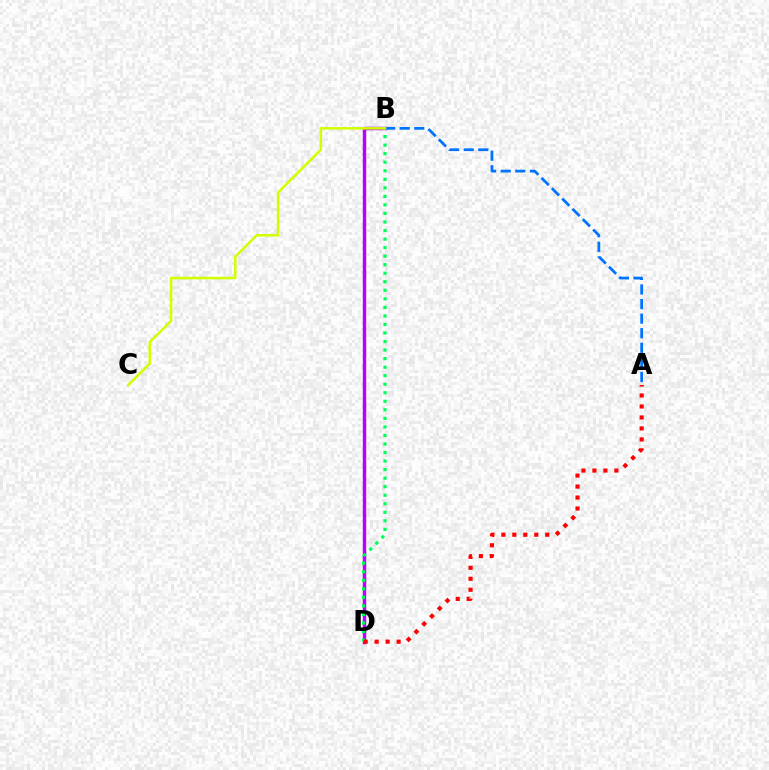{('B', 'D'): [{'color': '#b900ff', 'line_style': 'solid', 'thickness': 2.47}, {'color': '#00ff5c', 'line_style': 'dotted', 'thickness': 2.32}], ('A', 'B'): [{'color': '#0074ff', 'line_style': 'dashed', 'thickness': 1.98}], ('A', 'D'): [{'color': '#ff0000', 'line_style': 'dotted', 'thickness': 2.98}], ('B', 'C'): [{'color': '#d1ff00', 'line_style': 'solid', 'thickness': 1.82}]}